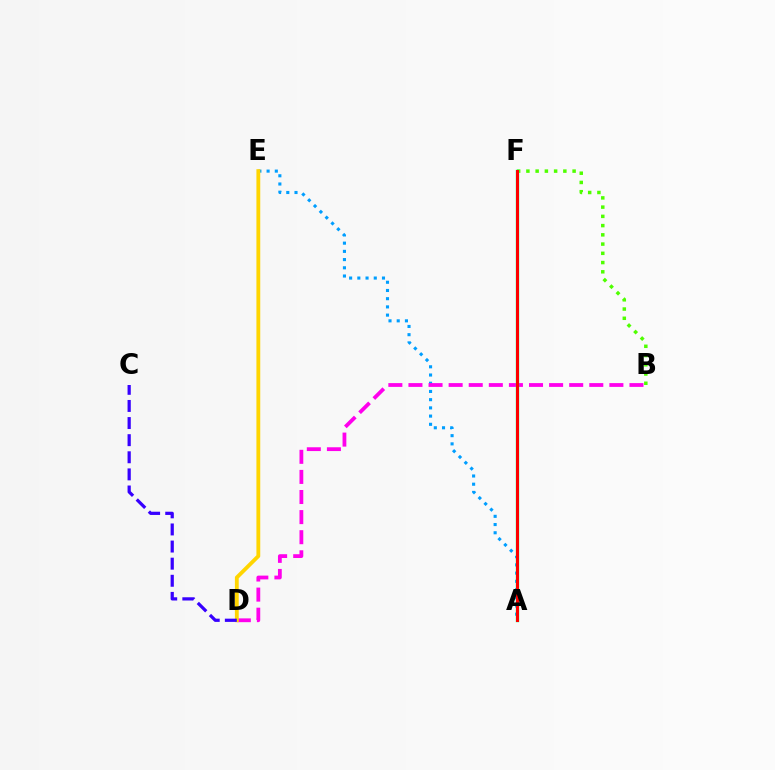{('A', 'E'): [{'color': '#009eff', 'line_style': 'dotted', 'thickness': 2.23}], ('B', 'F'): [{'color': '#4fff00', 'line_style': 'dotted', 'thickness': 2.51}], ('B', 'D'): [{'color': '#ff00ed', 'line_style': 'dashed', 'thickness': 2.73}], ('D', 'E'): [{'color': '#ffd500', 'line_style': 'solid', 'thickness': 2.76}], ('C', 'D'): [{'color': '#3700ff', 'line_style': 'dashed', 'thickness': 2.32}], ('A', 'F'): [{'color': '#00ff86', 'line_style': 'solid', 'thickness': 2.44}, {'color': '#ff0000', 'line_style': 'solid', 'thickness': 2.15}]}